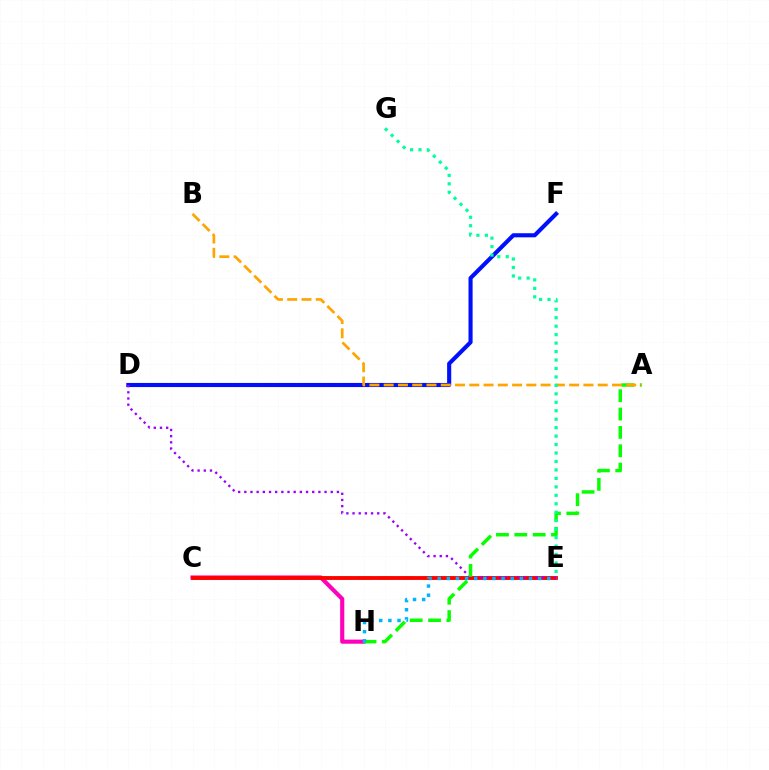{('C', 'E'): [{'color': '#b3ff00', 'line_style': 'dashed', 'thickness': 2.8}, {'color': '#ff0000', 'line_style': 'solid', 'thickness': 2.76}], ('C', 'H'): [{'color': '#ff00bd', 'line_style': 'solid', 'thickness': 2.97}], ('D', 'F'): [{'color': '#0010ff', 'line_style': 'solid', 'thickness': 2.95}], ('D', 'E'): [{'color': '#9b00ff', 'line_style': 'dotted', 'thickness': 1.68}], ('A', 'H'): [{'color': '#08ff00', 'line_style': 'dashed', 'thickness': 2.49}], ('A', 'B'): [{'color': '#ffa500', 'line_style': 'dashed', 'thickness': 1.94}], ('E', 'H'): [{'color': '#00b5ff', 'line_style': 'dotted', 'thickness': 2.48}], ('E', 'G'): [{'color': '#00ff9d', 'line_style': 'dotted', 'thickness': 2.3}]}